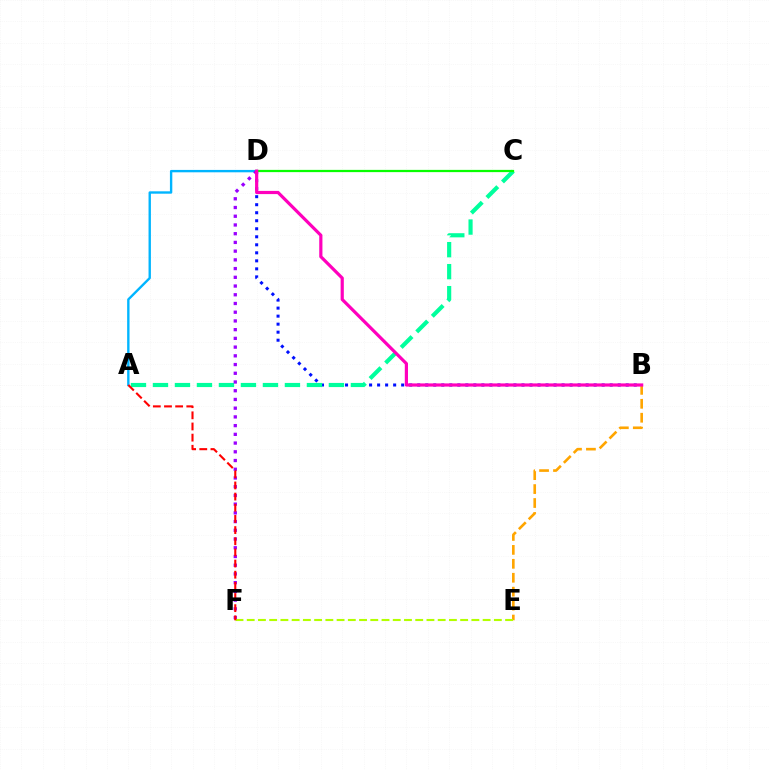{('B', 'D'): [{'color': '#0010ff', 'line_style': 'dotted', 'thickness': 2.18}, {'color': '#ff00bd', 'line_style': 'solid', 'thickness': 2.3}], ('B', 'E'): [{'color': '#ffa500', 'line_style': 'dashed', 'thickness': 1.89}], ('A', 'C'): [{'color': '#00ff9d', 'line_style': 'dashed', 'thickness': 2.99}], ('C', 'D'): [{'color': '#08ff00', 'line_style': 'solid', 'thickness': 1.62}], ('A', 'D'): [{'color': '#00b5ff', 'line_style': 'solid', 'thickness': 1.71}], ('D', 'F'): [{'color': '#9b00ff', 'line_style': 'dotted', 'thickness': 2.37}], ('E', 'F'): [{'color': '#b3ff00', 'line_style': 'dashed', 'thickness': 1.53}], ('A', 'F'): [{'color': '#ff0000', 'line_style': 'dashed', 'thickness': 1.52}]}